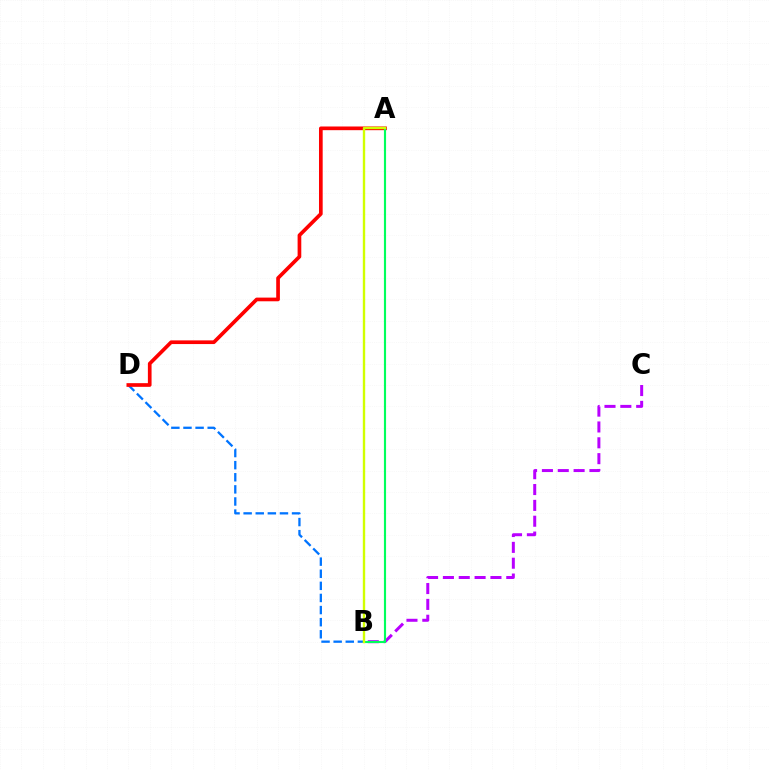{('B', 'D'): [{'color': '#0074ff', 'line_style': 'dashed', 'thickness': 1.64}], ('B', 'C'): [{'color': '#b900ff', 'line_style': 'dashed', 'thickness': 2.15}], ('A', 'D'): [{'color': '#ff0000', 'line_style': 'solid', 'thickness': 2.65}], ('A', 'B'): [{'color': '#00ff5c', 'line_style': 'solid', 'thickness': 1.54}, {'color': '#d1ff00', 'line_style': 'solid', 'thickness': 1.71}]}